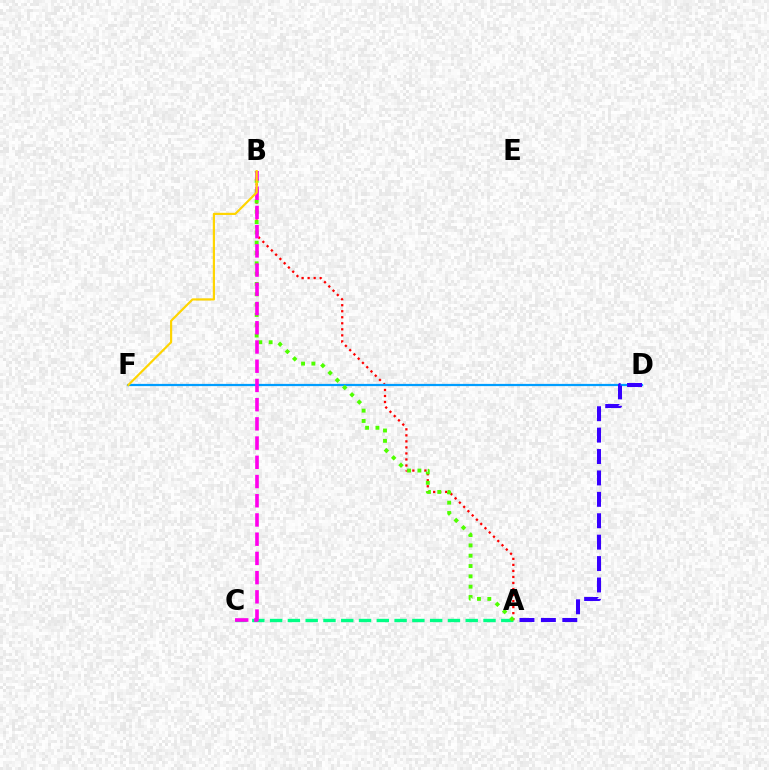{('A', 'B'): [{'color': '#ff0000', 'line_style': 'dotted', 'thickness': 1.64}, {'color': '#4fff00', 'line_style': 'dotted', 'thickness': 2.8}], ('D', 'F'): [{'color': '#009eff', 'line_style': 'solid', 'thickness': 1.6}], ('A', 'C'): [{'color': '#00ff86', 'line_style': 'dashed', 'thickness': 2.42}], ('B', 'C'): [{'color': '#ff00ed', 'line_style': 'dashed', 'thickness': 2.61}], ('B', 'F'): [{'color': '#ffd500', 'line_style': 'solid', 'thickness': 1.57}], ('A', 'D'): [{'color': '#3700ff', 'line_style': 'dashed', 'thickness': 2.91}]}